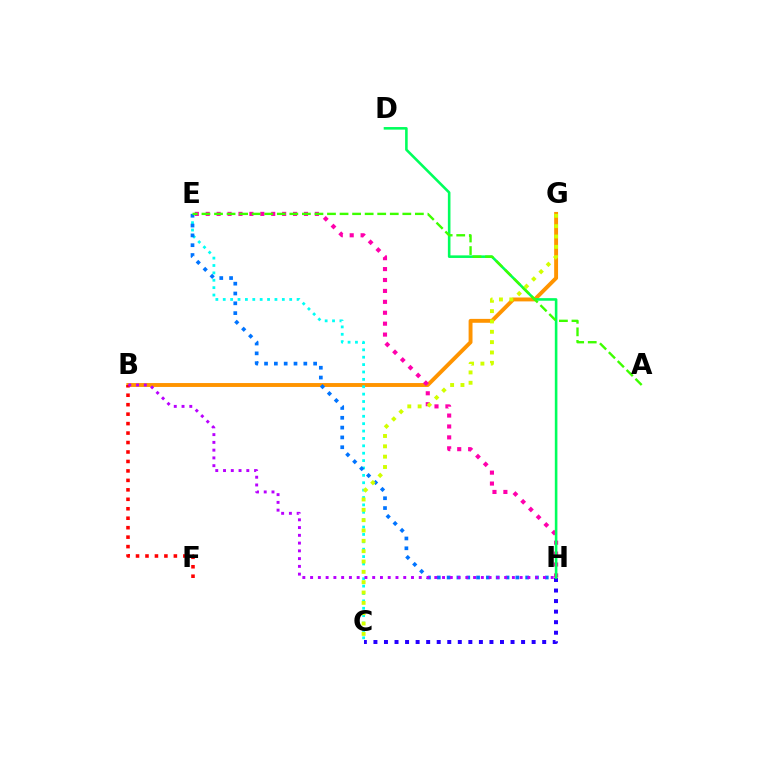{('B', 'G'): [{'color': '#ff9400', 'line_style': 'solid', 'thickness': 2.81}], ('C', 'E'): [{'color': '#00fff6', 'line_style': 'dotted', 'thickness': 2.01}], ('E', 'H'): [{'color': '#0074ff', 'line_style': 'dotted', 'thickness': 2.67}, {'color': '#ff00ac', 'line_style': 'dotted', 'thickness': 2.97}], ('B', 'F'): [{'color': '#ff0000', 'line_style': 'dotted', 'thickness': 2.57}], ('C', 'H'): [{'color': '#2500ff', 'line_style': 'dotted', 'thickness': 2.87}], ('D', 'H'): [{'color': '#00ff5c', 'line_style': 'solid', 'thickness': 1.87}], ('A', 'E'): [{'color': '#3dff00', 'line_style': 'dashed', 'thickness': 1.71}], ('C', 'G'): [{'color': '#d1ff00', 'line_style': 'dotted', 'thickness': 2.81}], ('B', 'H'): [{'color': '#b900ff', 'line_style': 'dotted', 'thickness': 2.11}]}